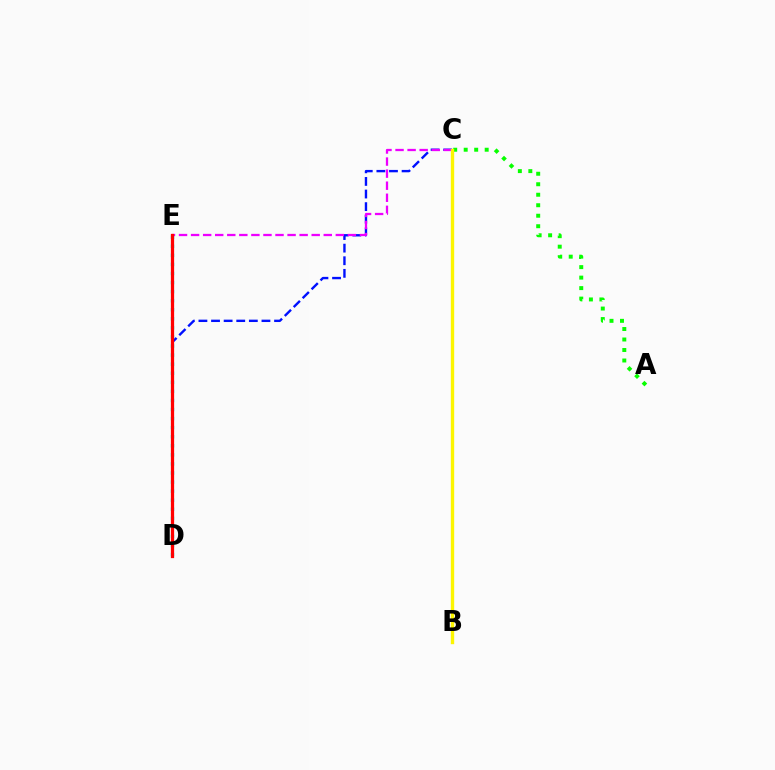{('A', 'C'): [{'color': '#08ff00', 'line_style': 'dotted', 'thickness': 2.85}], ('D', 'E'): [{'color': '#00fff6', 'line_style': 'dotted', 'thickness': 2.46}, {'color': '#ff0000', 'line_style': 'solid', 'thickness': 2.34}], ('C', 'D'): [{'color': '#0010ff', 'line_style': 'dashed', 'thickness': 1.71}], ('C', 'E'): [{'color': '#ee00ff', 'line_style': 'dashed', 'thickness': 1.64}], ('B', 'C'): [{'color': '#fcf500', 'line_style': 'solid', 'thickness': 2.42}]}